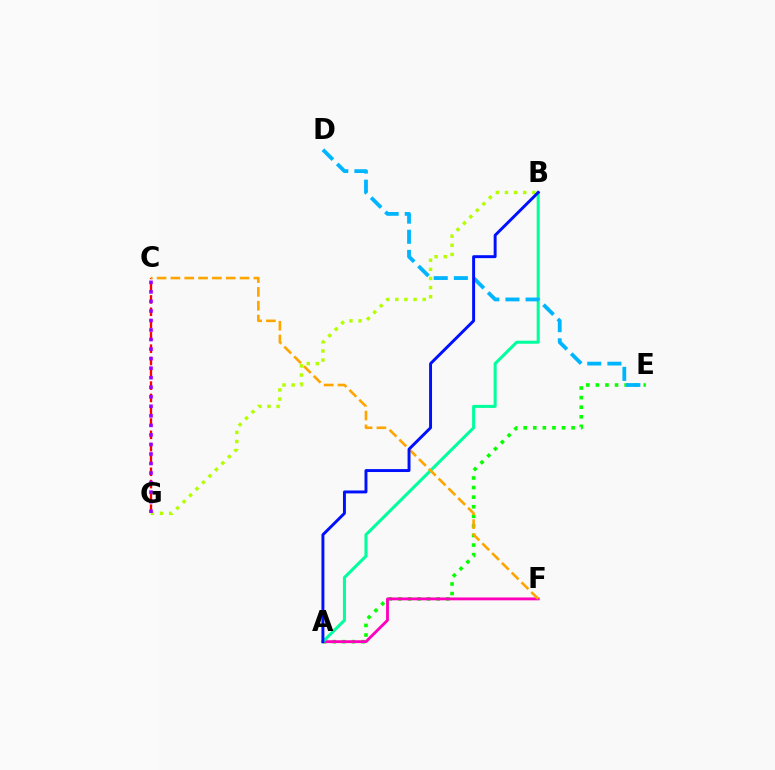{('A', 'E'): [{'color': '#08ff00', 'line_style': 'dotted', 'thickness': 2.6}], ('B', 'G'): [{'color': '#b3ff00', 'line_style': 'dotted', 'thickness': 2.48}], ('A', 'F'): [{'color': '#ff00bd', 'line_style': 'solid', 'thickness': 2.05}], ('A', 'B'): [{'color': '#00ff9d', 'line_style': 'solid', 'thickness': 2.18}, {'color': '#0010ff', 'line_style': 'solid', 'thickness': 2.11}], ('D', 'E'): [{'color': '#00b5ff', 'line_style': 'dashed', 'thickness': 2.74}], ('C', 'G'): [{'color': '#ff0000', 'line_style': 'dashed', 'thickness': 1.67}, {'color': '#9b00ff', 'line_style': 'dotted', 'thickness': 2.59}], ('C', 'F'): [{'color': '#ffa500', 'line_style': 'dashed', 'thickness': 1.88}]}